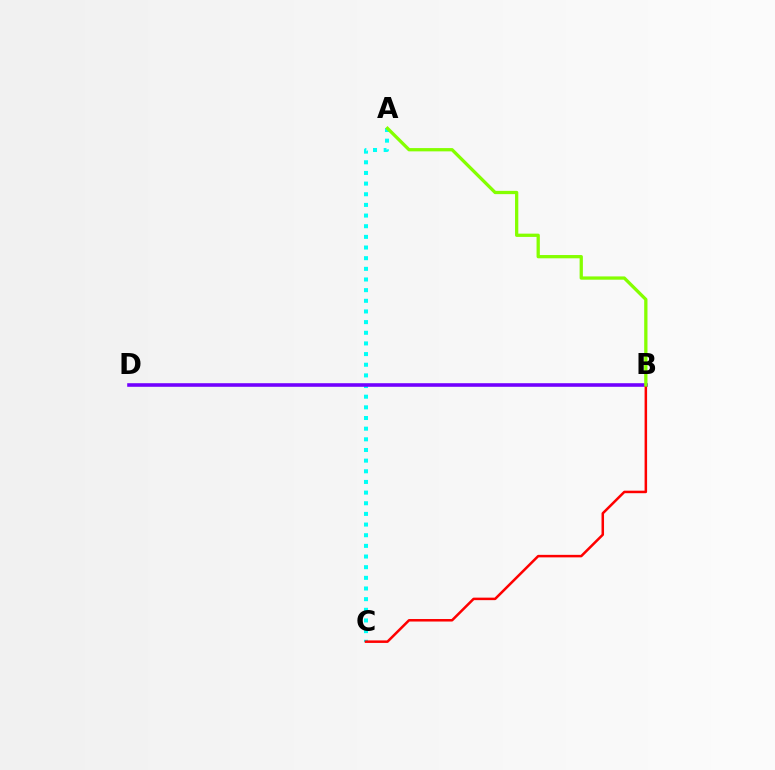{('A', 'C'): [{'color': '#00fff6', 'line_style': 'dotted', 'thickness': 2.9}], ('B', 'D'): [{'color': '#7200ff', 'line_style': 'solid', 'thickness': 2.58}], ('B', 'C'): [{'color': '#ff0000', 'line_style': 'solid', 'thickness': 1.81}], ('A', 'B'): [{'color': '#84ff00', 'line_style': 'solid', 'thickness': 2.36}]}